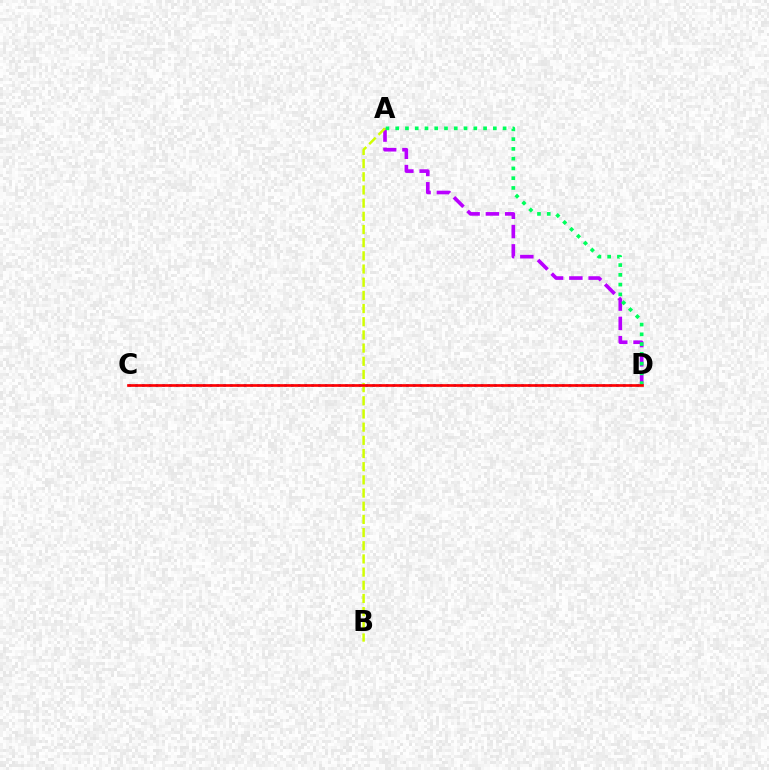{('A', 'D'): [{'color': '#b900ff', 'line_style': 'dashed', 'thickness': 2.62}, {'color': '#00ff5c', 'line_style': 'dotted', 'thickness': 2.65}], ('C', 'D'): [{'color': '#0074ff', 'line_style': 'dotted', 'thickness': 1.84}, {'color': '#ff0000', 'line_style': 'solid', 'thickness': 1.93}], ('A', 'B'): [{'color': '#d1ff00', 'line_style': 'dashed', 'thickness': 1.79}]}